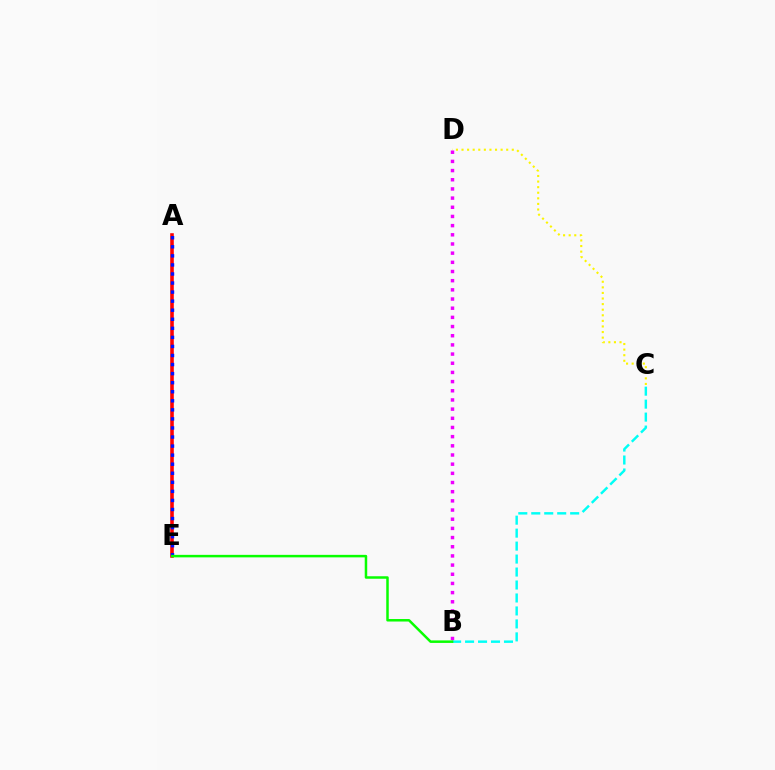{('A', 'E'): [{'color': '#ff0000', 'line_style': 'solid', 'thickness': 2.58}, {'color': '#0010ff', 'line_style': 'dotted', 'thickness': 2.46}], ('B', 'C'): [{'color': '#00fff6', 'line_style': 'dashed', 'thickness': 1.76}], ('C', 'D'): [{'color': '#fcf500', 'line_style': 'dotted', 'thickness': 1.52}], ('B', 'D'): [{'color': '#ee00ff', 'line_style': 'dotted', 'thickness': 2.49}], ('B', 'E'): [{'color': '#08ff00', 'line_style': 'solid', 'thickness': 1.8}]}